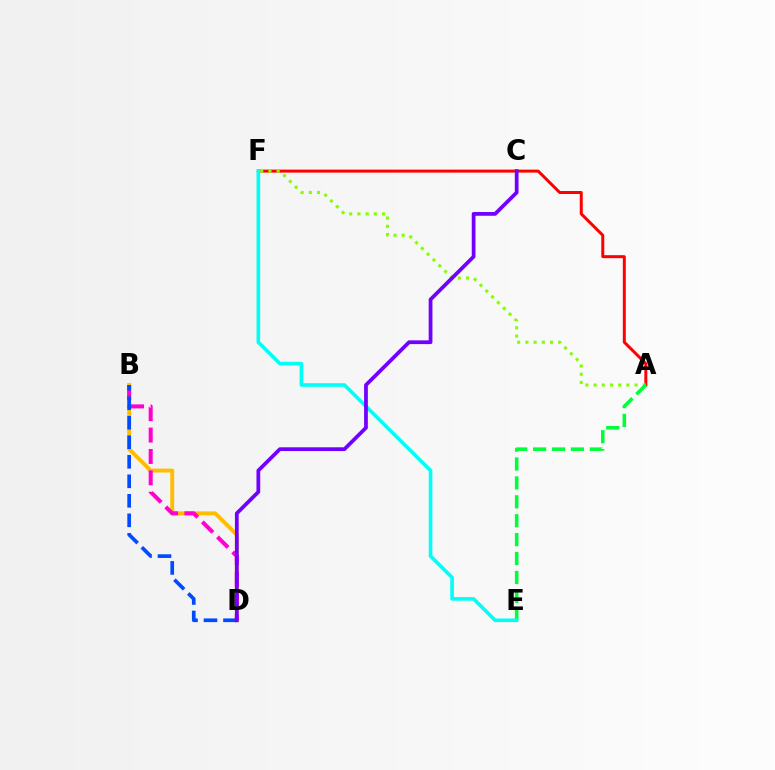{('B', 'D'): [{'color': '#ffbd00', 'line_style': 'solid', 'thickness': 2.8}, {'color': '#ff00cf', 'line_style': 'dashed', 'thickness': 2.9}, {'color': '#004bff', 'line_style': 'dashed', 'thickness': 2.65}], ('A', 'F'): [{'color': '#ff0000', 'line_style': 'solid', 'thickness': 2.15}, {'color': '#84ff00', 'line_style': 'dotted', 'thickness': 2.23}], ('A', 'E'): [{'color': '#00ff39', 'line_style': 'dashed', 'thickness': 2.57}], ('E', 'F'): [{'color': '#00fff6', 'line_style': 'solid', 'thickness': 2.6}], ('C', 'D'): [{'color': '#7200ff', 'line_style': 'solid', 'thickness': 2.7}]}